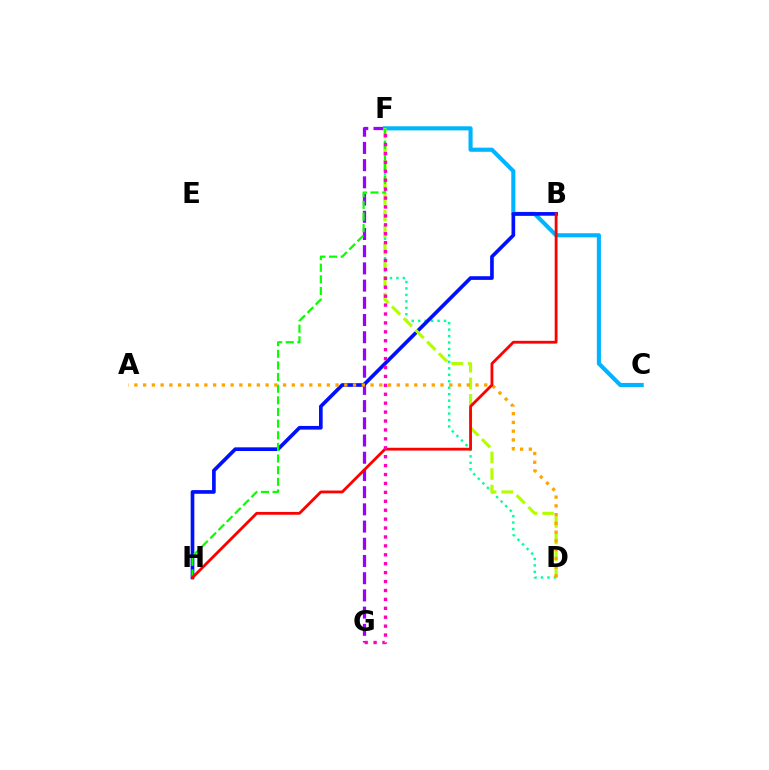{('F', 'G'): [{'color': '#9b00ff', 'line_style': 'dashed', 'thickness': 2.34}, {'color': '#ff00bd', 'line_style': 'dotted', 'thickness': 2.42}], ('C', 'F'): [{'color': '#00b5ff', 'line_style': 'solid', 'thickness': 2.96}], ('D', 'F'): [{'color': '#00ff9d', 'line_style': 'dotted', 'thickness': 1.75}, {'color': '#b3ff00', 'line_style': 'dashed', 'thickness': 2.25}], ('B', 'H'): [{'color': '#0010ff', 'line_style': 'solid', 'thickness': 2.64}, {'color': '#ff0000', 'line_style': 'solid', 'thickness': 2.02}], ('F', 'H'): [{'color': '#08ff00', 'line_style': 'dashed', 'thickness': 1.58}], ('A', 'D'): [{'color': '#ffa500', 'line_style': 'dotted', 'thickness': 2.38}]}